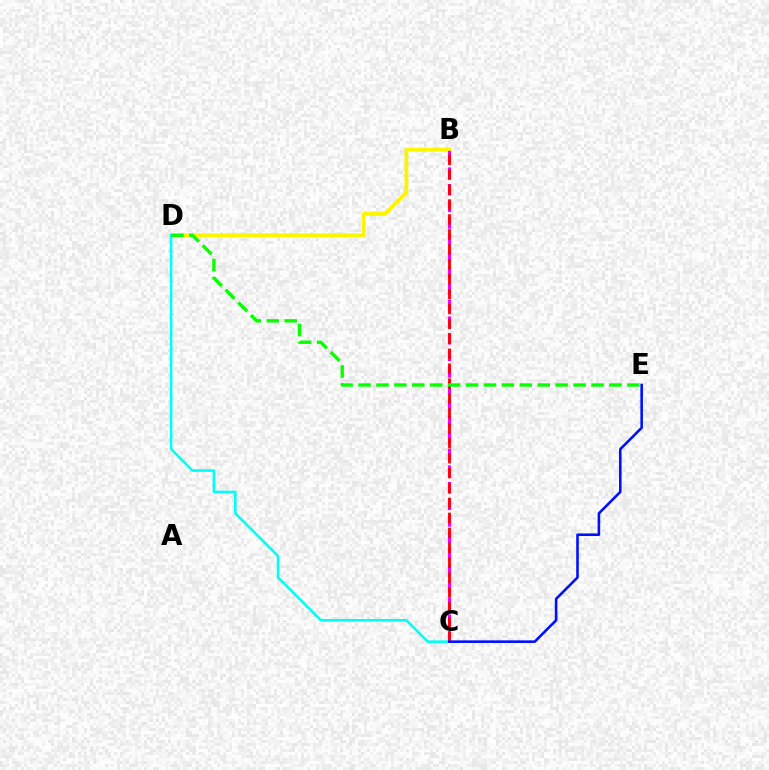{('B', 'D'): [{'color': '#fcf500', 'line_style': 'solid', 'thickness': 2.69}], ('B', 'C'): [{'color': '#ee00ff', 'line_style': 'dashed', 'thickness': 2.25}, {'color': '#ff0000', 'line_style': 'dashed', 'thickness': 2.03}], ('C', 'D'): [{'color': '#00fff6', 'line_style': 'solid', 'thickness': 1.87}], ('C', 'E'): [{'color': '#0010ff', 'line_style': 'solid', 'thickness': 1.87}], ('D', 'E'): [{'color': '#08ff00', 'line_style': 'dashed', 'thickness': 2.43}]}